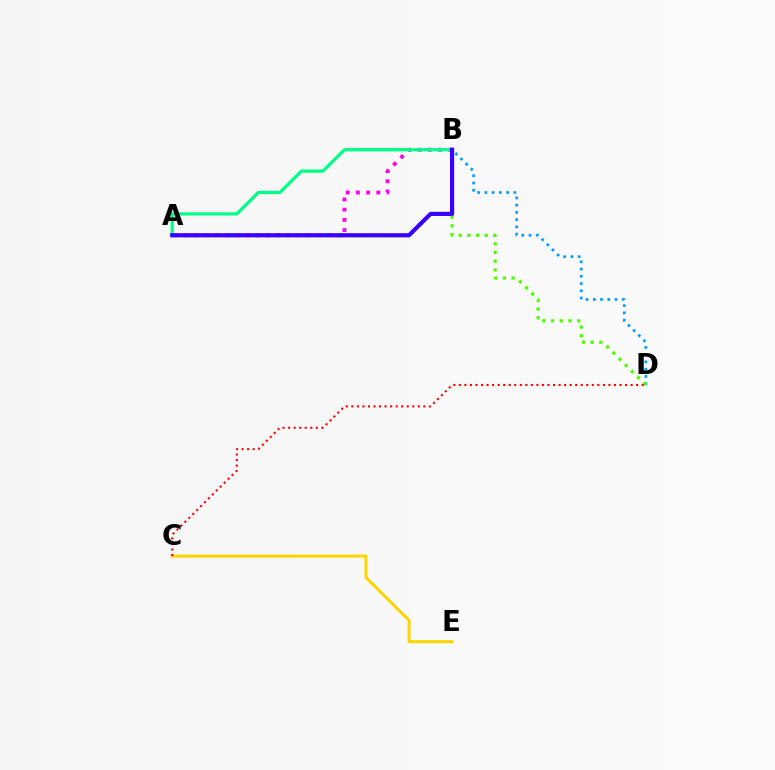{('B', 'D'): [{'color': '#009eff', 'line_style': 'dotted', 'thickness': 1.97}, {'color': '#4fff00', 'line_style': 'dotted', 'thickness': 2.37}], ('A', 'B'): [{'color': '#ff00ed', 'line_style': 'dotted', 'thickness': 2.77}, {'color': '#00ff86', 'line_style': 'solid', 'thickness': 2.34}, {'color': '#3700ff', 'line_style': 'solid', 'thickness': 2.99}], ('C', 'E'): [{'color': '#ffd500', 'line_style': 'solid', 'thickness': 2.2}], ('C', 'D'): [{'color': '#ff0000', 'line_style': 'dotted', 'thickness': 1.51}]}